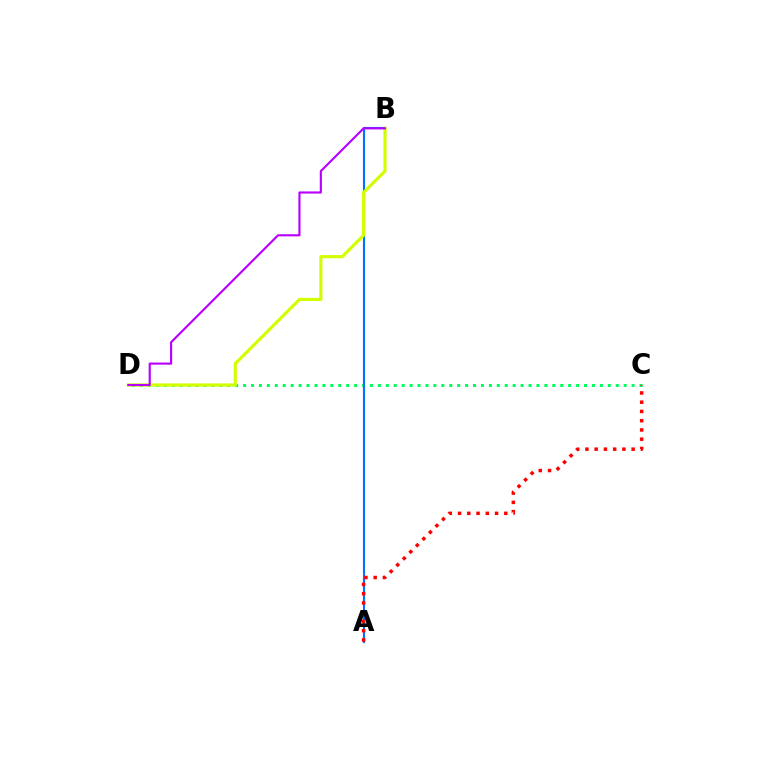{('C', 'D'): [{'color': '#00ff5c', 'line_style': 'dotted', 'thickness': 2.15}], ('A', 'B'): [{'color': '#0074ff', 'line_style': 'solid', 'thickness': 1.54}], ('A', 'C'): [{'color': '#ff0000', 'line_style': 'dotted', 'thickness': 2.51}], ('B', 'D'): [{'color': '#d1ff00', 'line_style': 'solid', 'thickness': 2.28}, {'color': '#b900ff', 'line_style': 'solid', 'thickness': 1.54}]}